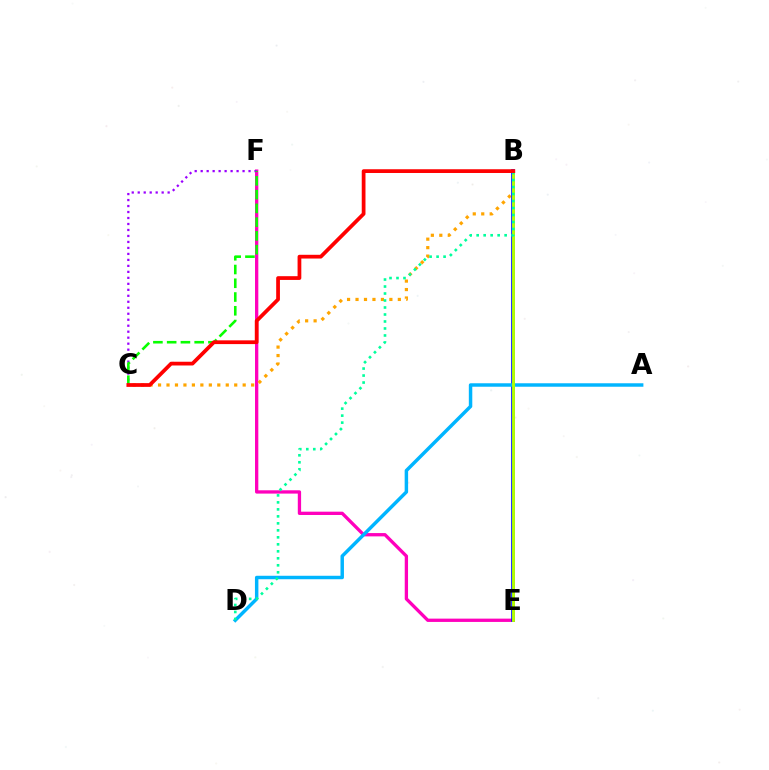{('E', 'F'): [{'color': '#ff00bd', 'line_style': 'solid', 'thickness': 2.38}], ('C', 'F'): [{'color': '#9b00ff', 'line_style': 'dotted', 'thickness': 1.63}, {'color': '#08ff00', 'line_style': 'dashed', 'thickness': 1.87}], ('B', 'C'): [{'color': '#ffa500', 'line_style': 'dotted', 'thickness': 2.3}, {'color': '#ff0000', 'line_style': 'solid', 'thickness': 2.7}], ('B', 'E'): [{'color': '#0010ff', 'line_style': 'solid', 'thickness': 2.64}, {'color': '#b3ff00', 'line_style': 'solid', 'thickness': 2.07}], ('A', 'D'): [{'color': '#00b5ff', 'line_style': 'solid', 'thickness': 2.49}], ('B', 'D'): [{'color': '#00ff9d', 'line_style': 'dotted', 'thickness': 1.9}]}